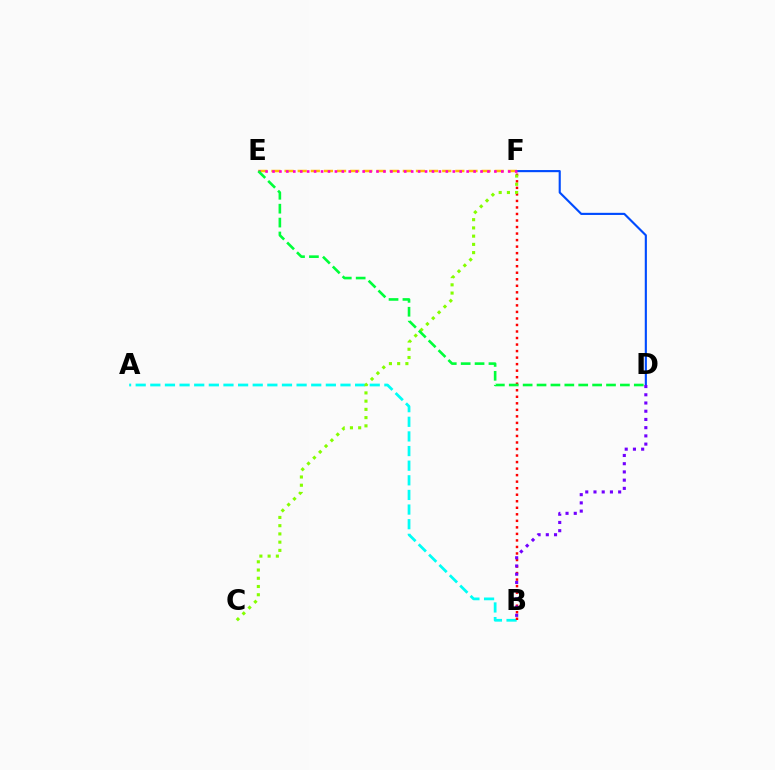{('A', 'B'): [{'color': '#00fff6', 'line_style': 'dashed', 'thickness': 1.99}], ('E', 'F'): [{'color': '#ffbd00', 'line_style': 'dashed', 'thickness': 1.78}, {'color': '#ff00cf', 'line_style': 'dotted', 'thickness': 1.88}], ('D', 'F'): [{'color': '#004bff', 'line_style': 'solid', 'thickness': 1.54}], ('B', 'F'): [{'color': '#ff0000', 'line_style': 'dotted', 'thickness': 1.77}], ('B', 'D'): [{'color': '#7200ff', 'line_style': 'dotted', 'thickness': 2.23}], ('C', 'F'): [{'color': '#84ff00', 'line_style': 'dotted', 'thickness': 2.24}], ('D', 'E'): [{'color': '#00ff39', 'line_style': 'dashed', 'thickness': 1.89}]}